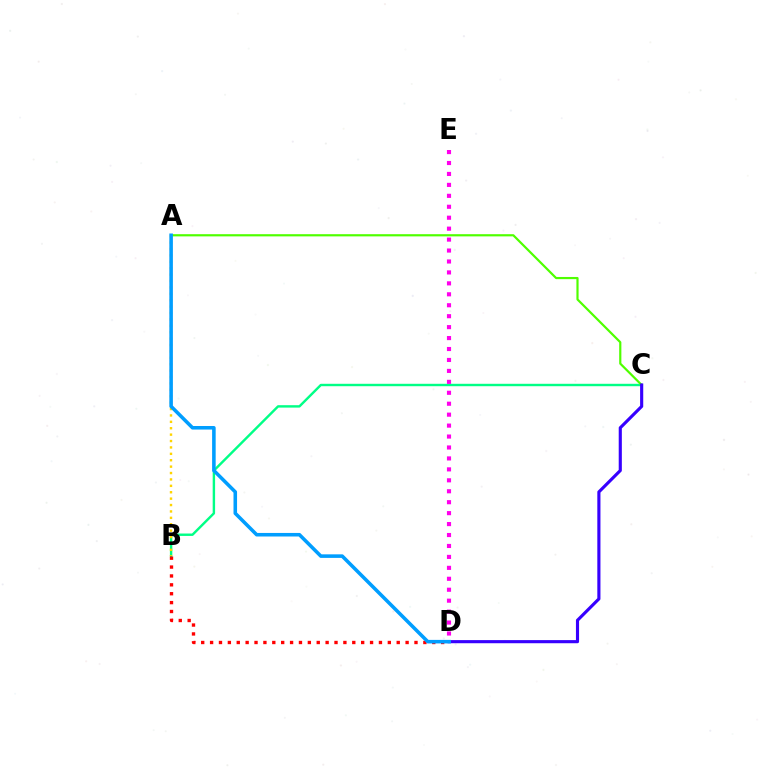{('B', 'C'): [{'color': '#00ff86', 'line_style': 'solid', 'thickness': 1.74}], ('A', 'C'): [{'color': '#4fff00', 'line_style': 'solid', 'thickness': 1.58}], ('A', 'B'): [{'color': '#ffd500', 'line_style': 'dotted', 'thickness': 1.74}], ('C', 'D'): [{'color': '#3700ff', 'line_style': 'solid', 'thickness': 2.25}], ('B', 'D'): [{'color': '#ff0000', 'line_style': 'dotted', 'thickness': 2.41}], ('A', 'D'): [{'color': '#009eff', 'line_style': 'solid', 'thickness': 2.56}], ('D', 'E'): [{'color': '#ff00ed', 'line_style': 'dotted', 'thickness': 2.97}]}